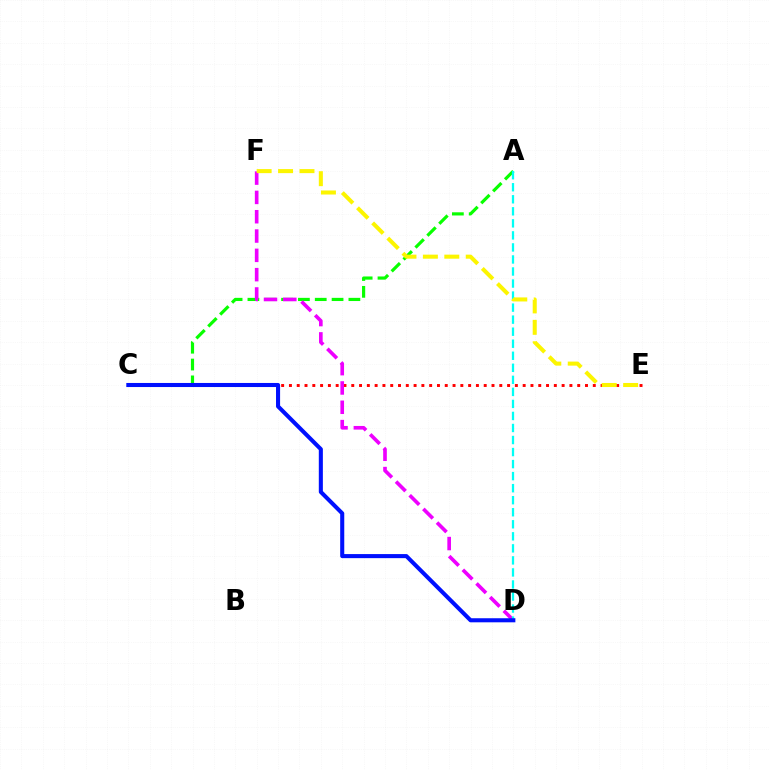{('A', 'C'): [{'color': '#08ff00', 'line_style': 'dashed', 'thickness': 2.29}], ('C', 'E'): [{'color': '#ff0000', 'line_style': 'dotted', 'thickness': 2.12}], ('D', 'F'): [{'color': '#ee00ff', 'line_style': 'dashed', 'thickness': 2.62}], ('A', 'D'): [{'color': '#00fff6', 'line_style': 'dashed', 'thickness': 1.64}], ('E', 'F'): [{'color': '#fcf500', 'line_style': 'dashed', 'thickness': 2.91}], ('C', 'D'): [{'color': '#0010ff', 'line_style': 'solid', 'thickness': 2.93}]}